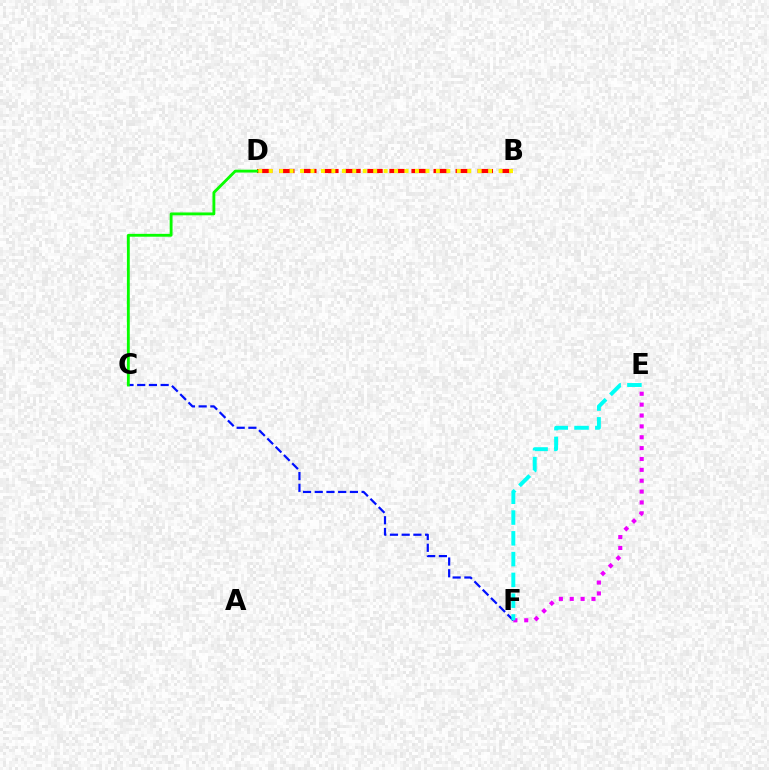{('E', 'F'): [{'color': '#ee00ff', 'line_style': 'dotted', 'thickness': 2.95}, {'color': '#00fff6', 'line_style': 'dashed', 'thickness': 2.82}], ('C', 'F'): [{'color': '#0010ff', 'line_style': 'dashed', 'thickness': 1.59}], ('B', 'D'): [{'color': '#ff0000', 'line_style': 'dashed', 'thickness': 3.0}, {'color': '#fcf500', 'line_style': 'dotted', 'thickness': 2.84}], ('C', 'D'): [{'color': '#08ff00', 'line_style': 'solid', 'thickness': 2.05}]}